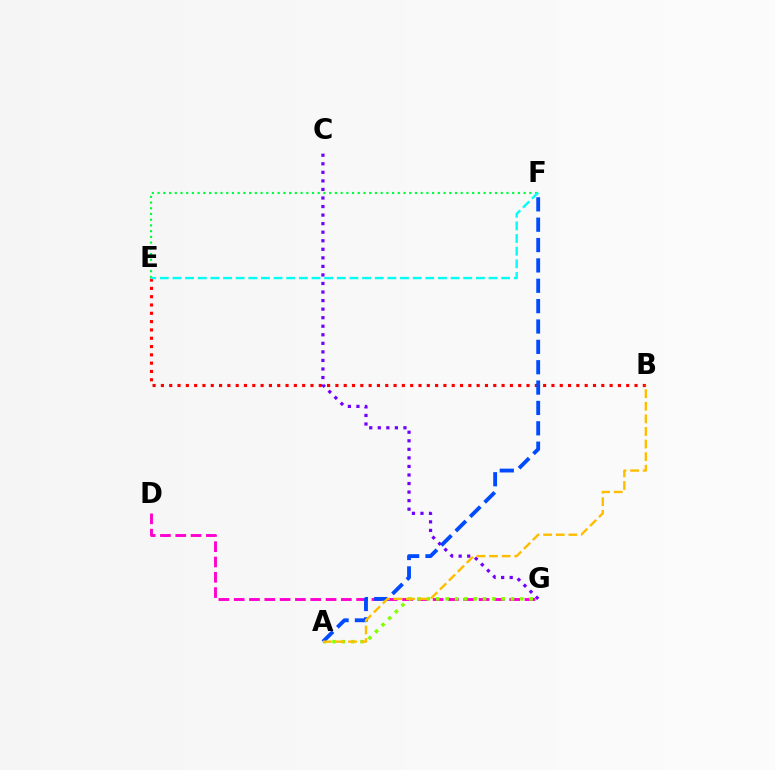{('E', 'F'): [{'color': '#00ff39', 'line_style': 'dotted', 'thickness': 1.55}, {'color': '#00fff6', 'line_style': 'dashed', 'thickness': 1.72}], ('B', 'E'): [{'color': '#ff0000', 'line_style': 'dotted', 'thickness': 2.26}], ('C', 'G'): [{'color': '#7200ff', 'line_style': 'dotted', 'thickness': 2.32}], ('D', 'G'): [{'color': '#ff00cf', 'line_style': 'dashed', 'thickness': 2.08}], ('A', 'G'): [{'color': '#84ff00', 'line_style': 'dotted', 'thickness': 2.54}], ('A', 'F'): [{'color': '#004bff', 'line_style': 'dashed', 'thickness': 2.77}], ('A', 'B'): [{'color': '#ffbd00', 'line_style': 'dashed', 'thickness': 1.71}]}